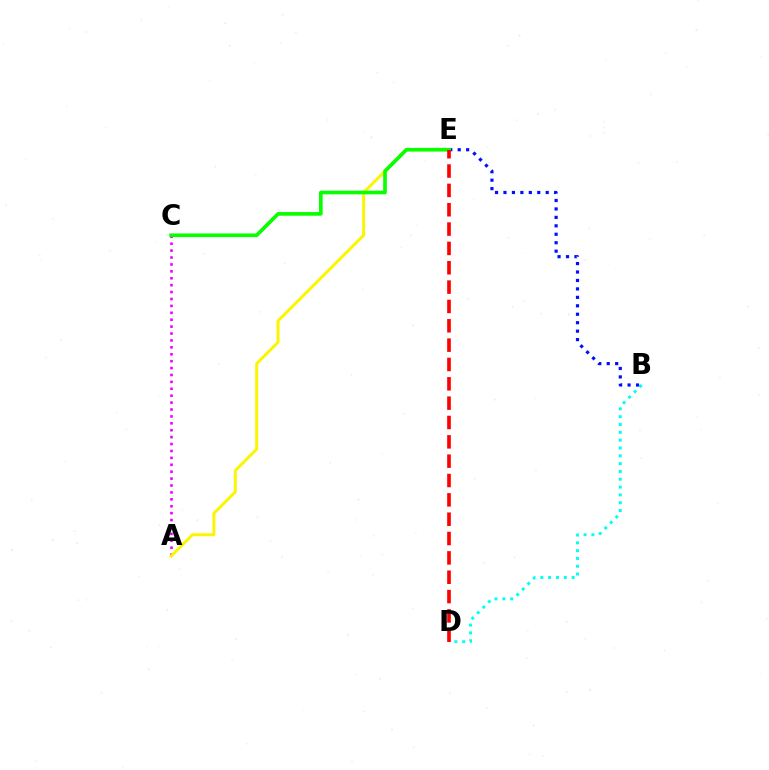{('A', 'C'): [{'color': '#ee00ff', 'line_style': 'dotted', 'thickness': 1.88}], ('A', 'E'): [{'color': '#fcf500', 'line_style': 'solid', 'thickness': 2.13}], ('B', 'D'): [{'color': '#00fff6', 'line_style': 'dotted', 'thickness': 2.12}], ('B', 'E'): [{'color': '#0010ff', 'line_style': 'dotted', 'thickness': 2.29}], ('C', 'E'): [{'color': '#08ff00', 'line_style': 'solid', 'thickness': 2.63}], ('D', 'E'): [{'color': '#ff0000', 'line_style': 'dashed', 'thickness': 2.63}]}